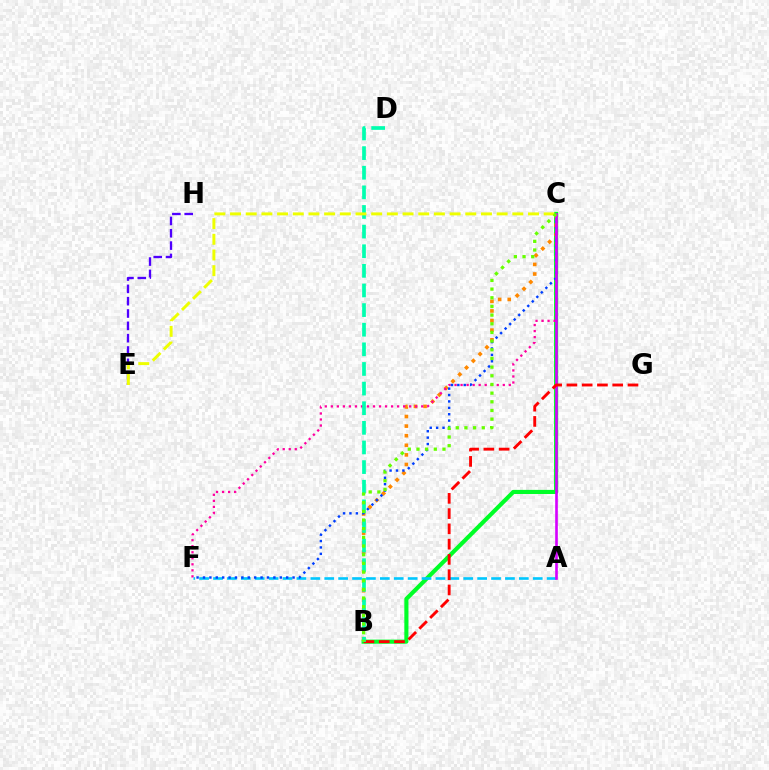{('B', 'C'): [{'color': '#00ff27', 'line_style': 'solid', 'thickness': 2.97}, {'color': '#ff8800', 'line_style': 'dotted', 'thickness': 2.61}, {'color': '#66ff00', 'line_style': 'dotted', 'thickness': 2.36}], ('C', 'F'): [{'color': '#ff00a0', 'line_style': 'dotted', 'thickness': 1.64}, {'color': '#003fff', 'line_style': 'dotted', 'thickness': 1.74}], ('A', 'F'): [{'color': '#00c7ff', 'line_style': 'dashed', 'thickness': 1.89}], ('E', 'H'): [{'color': '#4f00ff', 'line_style': 'dashed', 'thickness': 1.67}], ('A', 'C'): [{'color': '#d600ff', 'line_style': 'solid', 'thickness': 1.89}], ('B', 'G'): [{'color': '#ff0000', 'line_style': 'dashed', 'thickness': 2.07}], ('B', 'D'): [{'color': '#00ffaf', 'line_style': 'dashed', 'thickness': 2.67}], ('C', 'E'): [{'color': '#eeff00', 'line_style': 'dashed', 'thickness': 2.13}]}